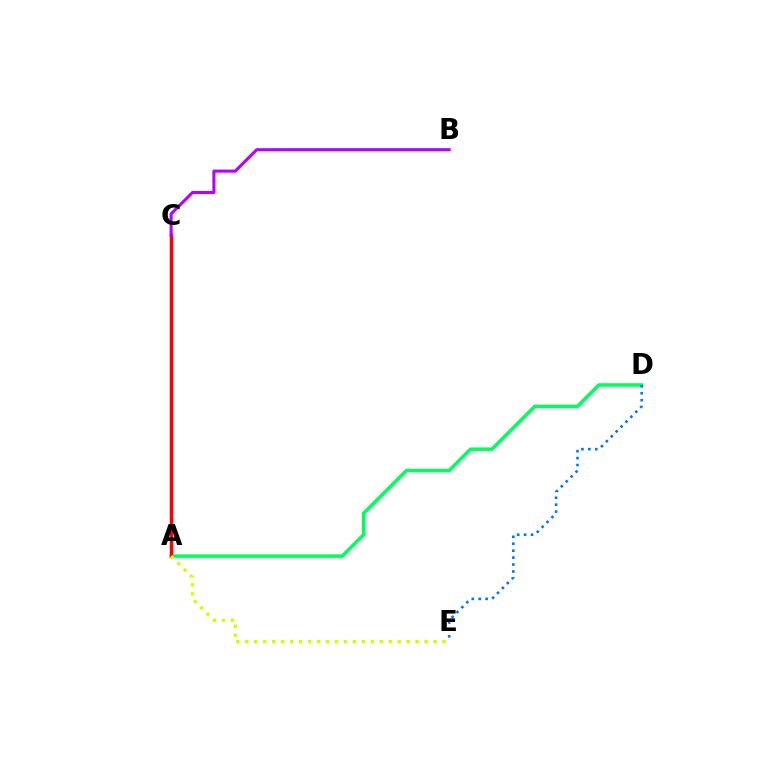{('A', 'D'): [{'color': '#00ff5c', 'line_style': 'solid', 'thickness': 2.51}], ('D', 'E'): [{'color': '#0074ff', 'line_style': 'dotted', 'thickness': 1.88}], ('A', 'C'): [{'color': '#ff0000', 'line_style': 'solid', 'thickness': 2.51}], ('B', 'C'): [{'color': '#b900ff', 'line_style': 'solid', 'thickness': 2.21}], ('A', 'E'): [{'color': '#d1ff00', 'line_style': 'dotted', 'thickness': 2.44}]}